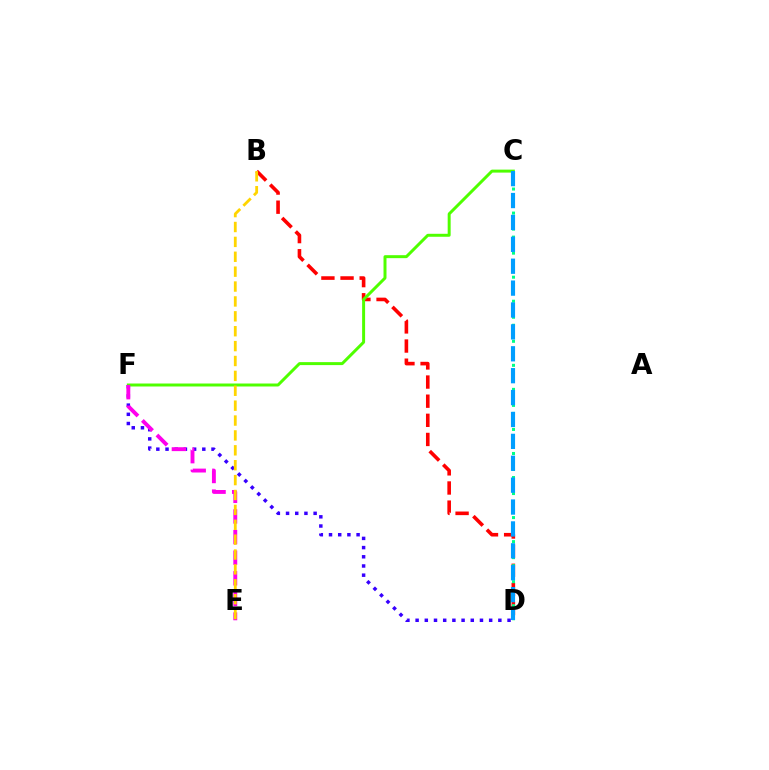{('D', 'F'): [{'color': '#3700ff', 'line_style': 'dotted', 'thickness': 2.5}], ('B', 'D'): [{'color': '#ff0000', 'line_style': 'dashed', 'thickness': 2.6}], ('C', 'F'): [{'color': '#4fff00', 'line_style': 'solid', 'thickness': 2.14}], ('C', 'D'): [{'color': '#00ff86', 'line_style': 'dotted', 'thickness': 2.18}, {'color': '#009eff', 'line_style': 'dashed', 'thickness': 2.97}], ('E', 'F'): [{'color': '#ff00ed', 'line_style': 'dashed', 'thickness': 2.8}], ('B', 'E'): [{'color': '#ffd500', 'line_style': 'dashed', 'thickness': 2.02}]}